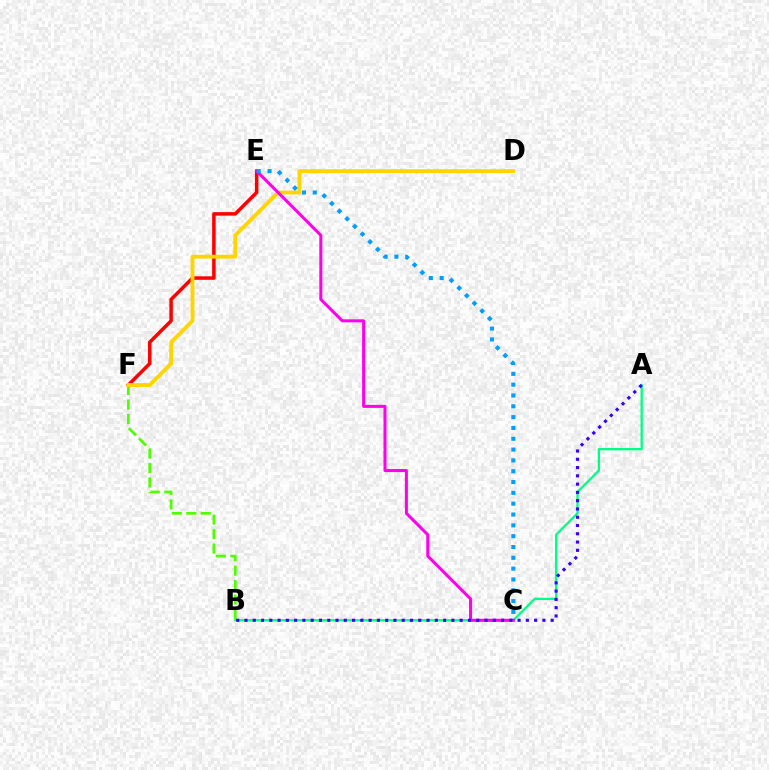{('E', 'F'): [{'color': '#ff0000', 'line_style': 'solid', 'thickness': 2.52}], ('B', 'F'): [{'color': '#4fff00', 'line_style': 'dashed', 'thickness': 1.97}], ('D', 'F'): [{'color': '#ffd500', 'line_style': 'solid', 'thickness': 2.76}], ('A', 'B'): [{'color': '#00ff86', 'line_style': 'solid', 'thickness': 1.66}, {'color': '#3700ff', 'line_style': 'dotted', 'thickness': 2.25}], ('C', 'E'): [{'color': '#ff00ed', 'line_style': 'solid', 'thickness': 2.17}, {'color': '#009eff', 'line_style': 'dotted', 'thickness': 2.94}]}